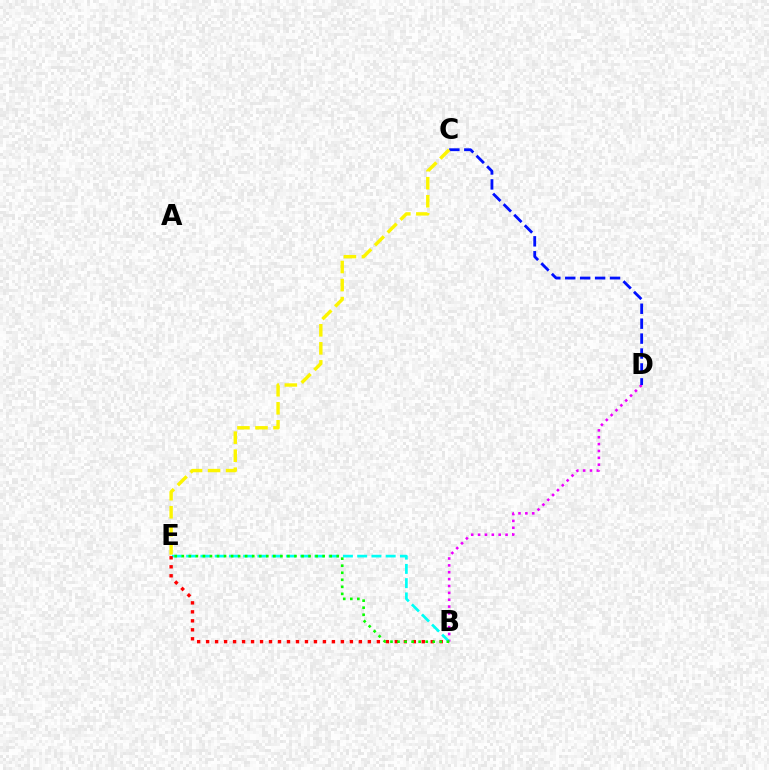{('B', 'D'): [{'color': '#ee00ff', 'line_style': 'dotted', 'thickness': 1.87}], ('C', 'D'): [{'color': '#0010ff', 'line_style': 'dashed', 'thickness': 2.03}], ('B', 'E'): [{'color': '#00fff6', 'line_style': 'dashed', 'thickness': 1.94}, {'color': '#ff0000', 'line_style': 'dotted', 'thickness': 2.44}, {'color': '#08ff00', 'line_style': 'dotted', 'thickness': 1.91}], ('C', 'E'): [{'color': '#fcf500', 'line_style': 'dashed', 'thickness': 2.45}]}